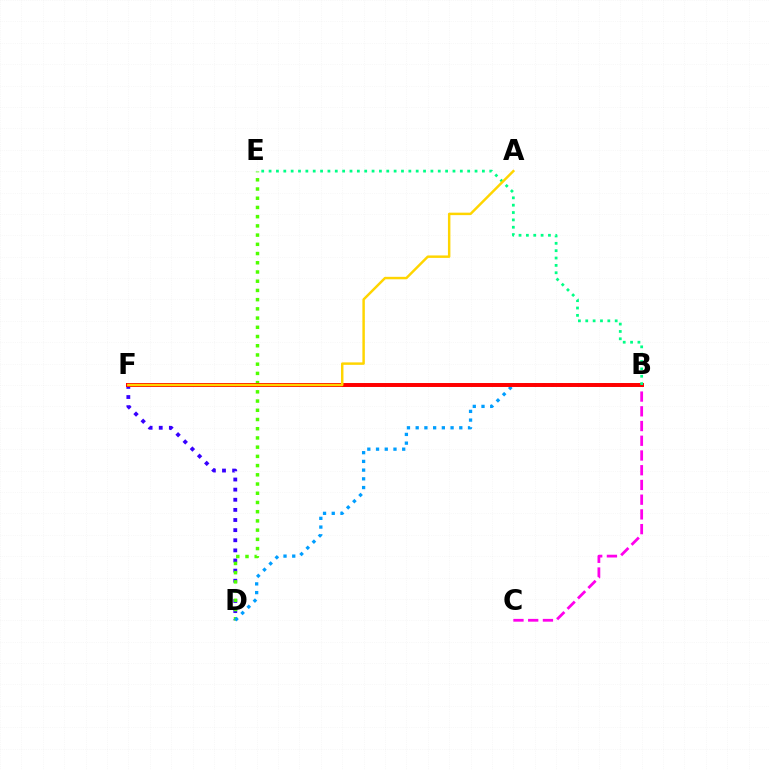{('D', 'F'): [{'color': '#3700ff', 'line_style': 'dotted', 'thickness': 2.75}], ('B', 'C'): [{'color': '#ff00ed', 'line_style': 'dashed', 'thickness': 2.0}], ('D', 'E'): [{'color': '#4fff00', 'line_style': 'dotted', 'thickness': 2.5}], ('B', 'D'): [{'color': '#009eff', 'line_style': 'dotted', 'thickness': 2.37}], ('B', 'F'): [{'color': '#ff0000', 'line_style': 'solid', 'thickness': 2.85}], ('B', 'E'): [{'color': '#00ff86', 'line_style': 'dotted', 'thickness': 2.0}], ('A', 'F'): [{'color': '#ffd500', 'line_style': 'solid', 'thickness': 1.77}]}